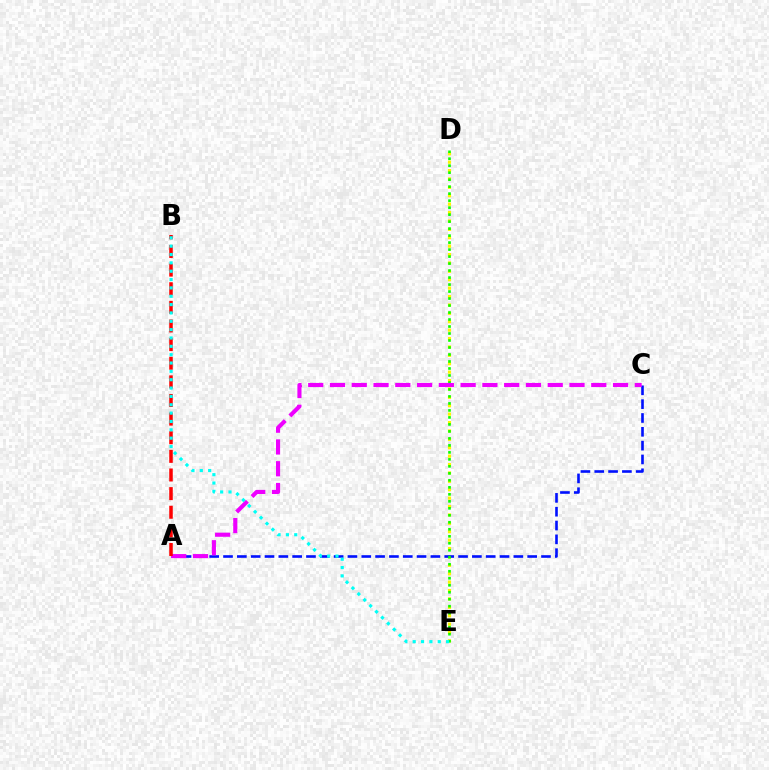{('D', 'E'): [{'color': '#fcf500', 'line_style': 'dotted', 'thickness': 2.28}, {'color': '#08ff00', 'line_style': 'dotted', 'thickness': 1.9}], ('A', 'C'): [{'color': '#0010ff', 'line_style': 'dashed', 'thickness': 1.88}, {'color': '#ee00ff', 'line_style': 'dashed', 'thickness': 2.96}], ('A', 'B'): [{'color': '#ff0000', 'line_style': 'dashed', 'thickness': 2.53}], ('B', 'E'): [{'color': '#00fff6', 'line_style': 'dotted', 'thickness': 2.27}]}